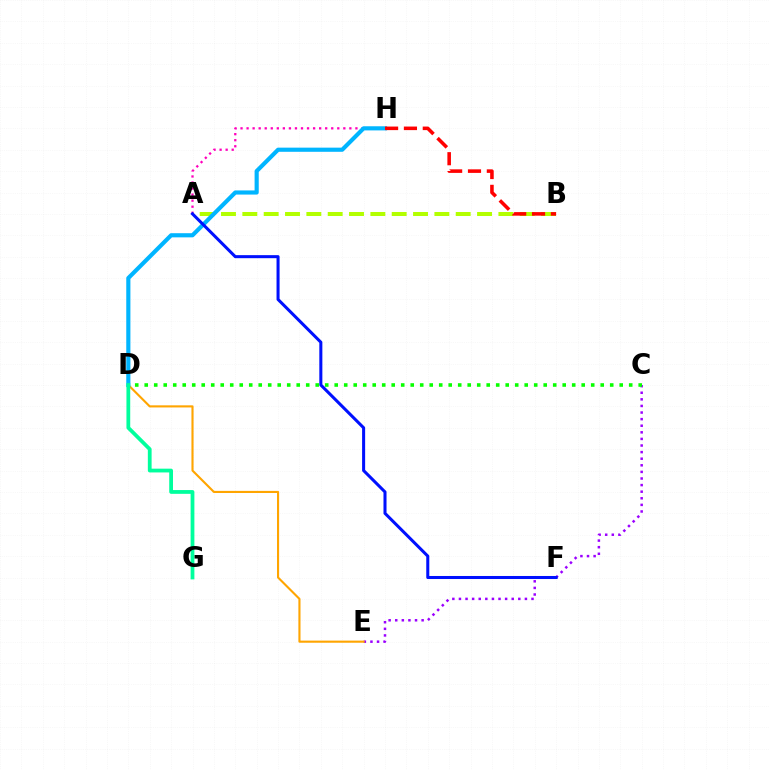{('C', 'E'): [{'color': '#9b00ff', 'line_style': 'dotted', 'thickness': 1.79}], ('A', 'B'): [{'color': '#b3ff00', 'line_style': 'dashed', 'thickness': 2.9}], ('D', 'E'): [{'color': '#ffa500', 'line_style': 'solid', 'thickness': 1.52}], ('A', 'H'): [{'color': '#ff00bd', 'line_style': 'dotted', 'thickness': 1.64}], ('C', 'D'): [{'color': '#08ff00', 'line_style': 'dotted', 'thickness': 2.58}], ('D', 'H'): [{'color': '#00b5ff', 'line_style': 'solid', 'thickness': 2.99}], ('B', 'H'): [{'color': '#ff0000', 'line_style': 'dashed', 'thickness': 2.56}], ('A', 'F'): [{'color': '#0010ff', 'line_style': 'solid', 'thickness': 2.19}], ('D', 'G'): [{'color': '#00ff9d', 'line_style': 'solid', 'thickness': 2.72}]}